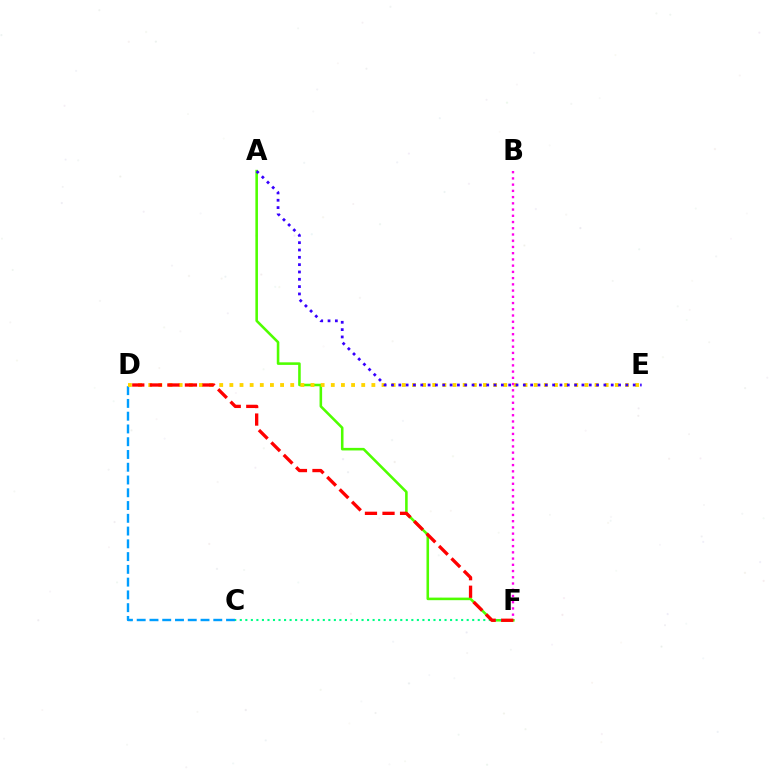{('C', 'D'): [{'color': '#009eff', 'line_style': 'dashed', 'thickness': 1.73}], ('A', 'F'): [{'color': '#4fff00', 'line_style': 'solid', 'thickness': 1.85}], ('D', 'E'): [{'color': '#ffd500', 'line_style': 'dotted', 'thickness': 2.76}], ('C', 'F'): [{'color': '#00ff86', 'line_style': 'dotted', 'thickness': 1.5}], ('A', 'E'): [{'color': '#3700ff', 'line_style': 'dotted', 'thickness': 1.99}], ('B', 'F'): [{'color': '#ff00ed', 'line_style': 'dotted', 'thickness': 1.69}], ('D', 'F'): [{'color': '#ff0000', 'line_style': 'dashed', 'thickness': 2.38}]}